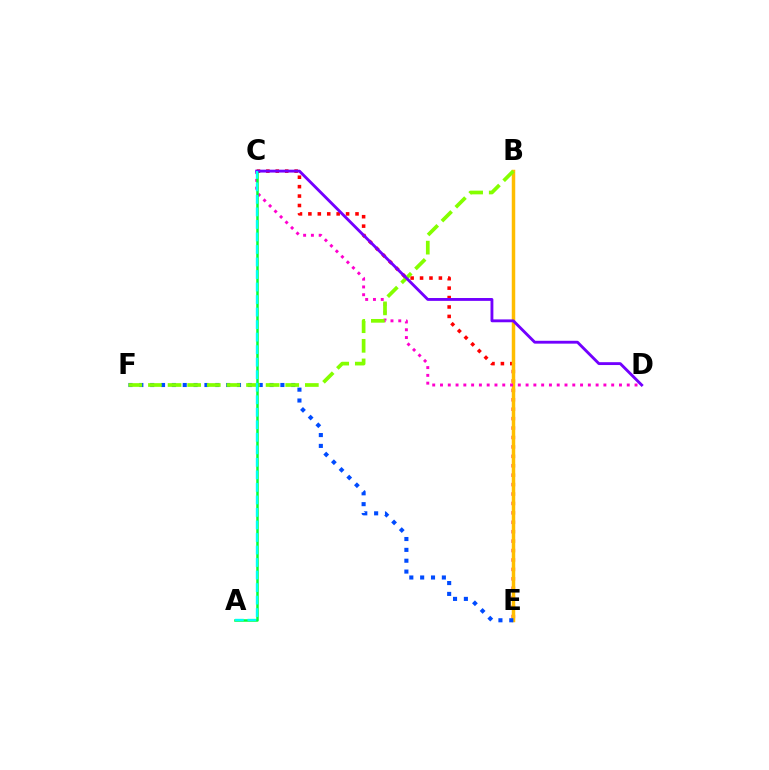{('C', 'E'): [{'color': '#ff0000', 'line_style': 'dotted', 'thickness': 2.56}], ('B', 'E'): [{'color': '#ffbd00', 'line_style': 'solid', 'thickness': 2.5}], ('C', 'D'): [{'color': '#ff00cf', 'line_style': 'dotted', 'thickness': 2.11}, {'color': '#7200ff', 'line_style': 'solid', 'thickness': 2.06}], ('E', 'F'): [{'color': '#004bff', 'line_style': 'dotted', 'thickness': 2.95}], ('B', 'F'): [{'color': '#84ff00', 'line_style': 'dashed', 'thickness': 2.66}], ('A', 'C'): [{'color': '#00ff39', 'line_style': 'solid', 'thickness': 1.81}, {'color': '#00fff6', 'line_style': 'dashed', 'thickness': 1.7}]}